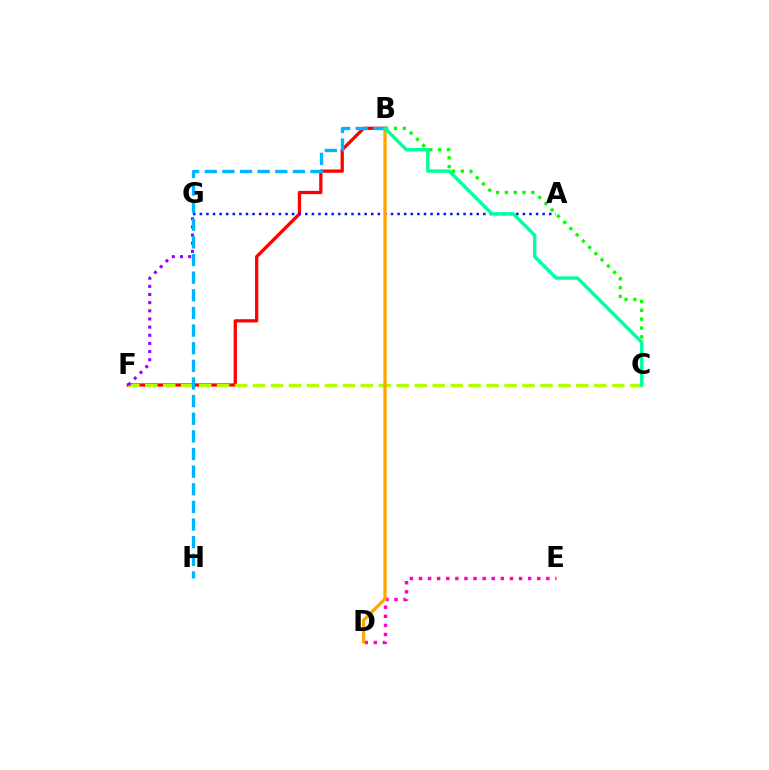{('B', 'F'): [{'color': '#ff0000', 'line_style': 'solid', 'thickness': 2.36}], ('A', 'G'): [{'color': '#0010ff', 'line_style': 'dotted', 'thickness': 1.79}], ('B', 'C'): [{'color': '#08ff00', 'line_style': 'dotted', 'thickness': 2.4}, {'color': '#00ff9d', 'line_style': 'solid', 'thickness': 2.46}], ('C', 'F'): [{'color': '#b3ff00', 'line_style': 'dashed', 'thickness': 2.44}], ('D', 'E'): [{'color': '#ff00bd', 'line_style': 'dotted', 'thickness': 2.47}], ('B', 'D'): [{'color': '#ffa500', 'line_style': 'solid', 'thickness': 2.36}], ('F', 'G'): [{'color': '#9b00ff', 'line_style': 'dotted', 'thickness': 2.21}], ('B', 'H'): [{'color': '#00b5ff', 'line_style': 'dashed', 'thickness': 2.4}]}